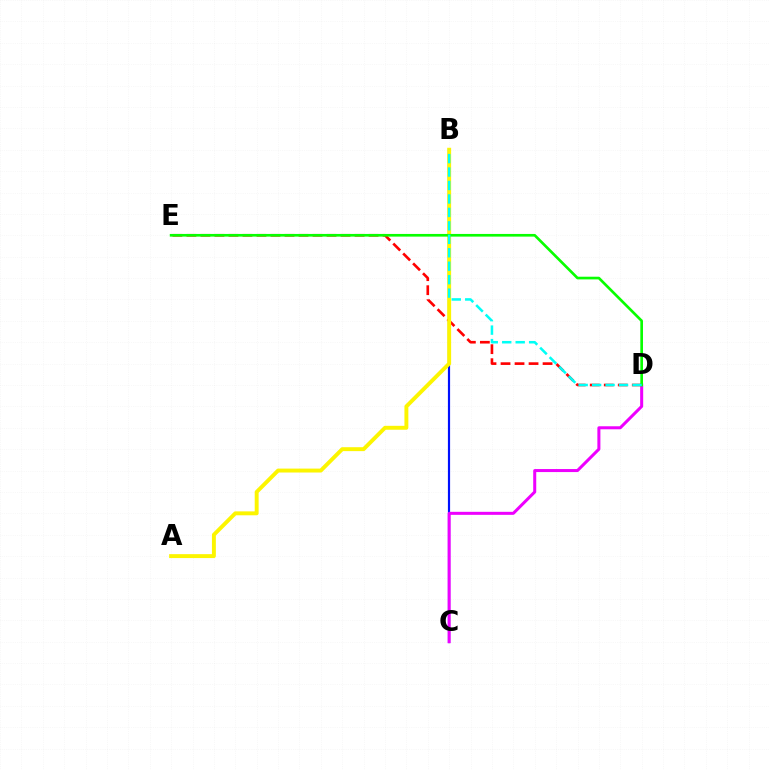{('B', 'C'): [{'color': '#0010ff', 'line_style': 'solid', 'thickness': 1.58}], ('C', 'D'): [{'color': '#ee00ff', 'line_style': 'solid', 'thickness': 2.18}], ('D', 'E'): [{'color': '#ff0000', 'line_style': 'dashed', 'thickness': 1.9}, {'color': '#08ff00', 'line_style': 'solid', 'thickness': 1.92}], ('A', 'B'): [{'color': '#fcf500', 'line_style': 'solid', 'thickness': 2.82}], ('B', 'D'): [{'color': '#00fff6', 'line_style': 'dashed', 'thickness': 1.83}]}